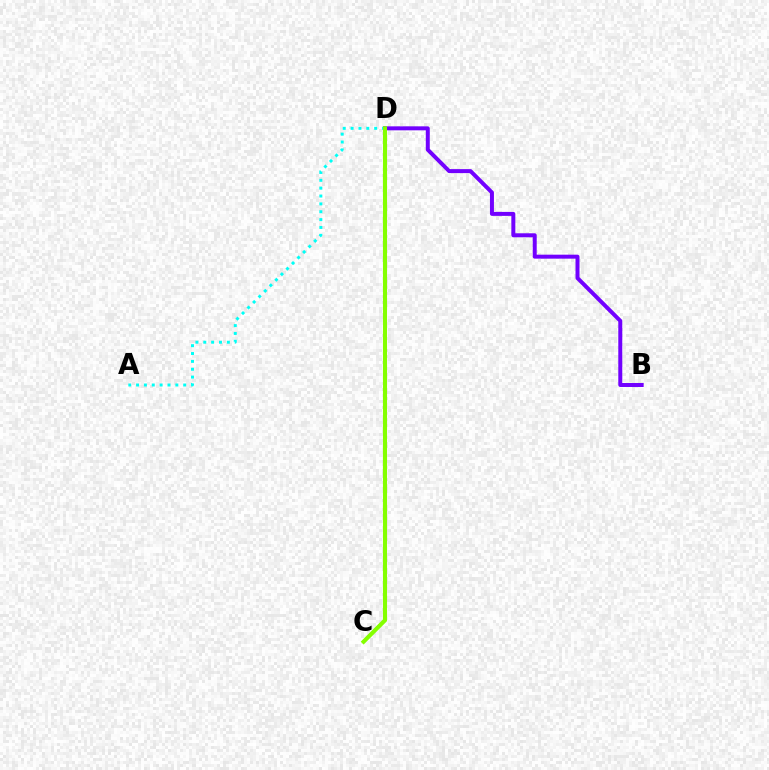{('A', 'D'): [{'color': '#00fff6', 'line_style': 'dotted', 'thickness': 2.13}], ('C', 'D'): [{'color': '#ff0000', 'line_style': 'dashed', 'thickness': 1.98}, {'color': '#84ff00', 'line_style': 'solid', 'thickness': 2.95}], ('B', 'D'): [{'color': '#7200ff', 'line_style': 'solid', 'thickness': 2.87}]}